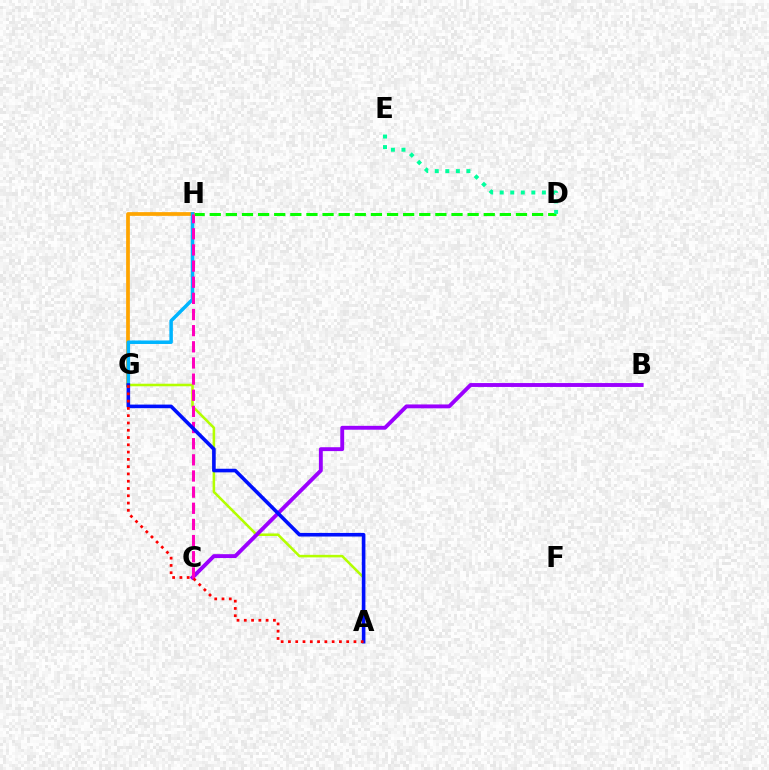{('D', 'H'): [{'color': '#08ff00', 'line_style': 'dashed', 'thickness': 2.19}], ('G', 'H'): [{'color': '#ffa500', 'line_style': 'solid', 'thickness': 2.69}, {'color': '#00b5ff', 'line_style': 'solid', 'thickness': 2.53}], ('A', 'G'): [{'color': '#b3ff00', 'line_style': 'solid', 'thickness': 1.84}, {'color': '#0010ff', 'line_style': 'solid', 'thickness': 2.59}, {'color': '#ff0000', 'line_style': 'dotted', 'thickness': 1.98}], ('B', 'C'): [{'color': '#9b00ff', 'line_style': 'solid', 'thickness': 2.79}], ('D', 'E'): [{'color': '#00ff9d', 'line_style': 'dotted', 'thickness': 2.86}], ('C', 'H'): [{'color': '#ff00bd', 'line_style': 'dashed', 'thickness': 2.19}]}